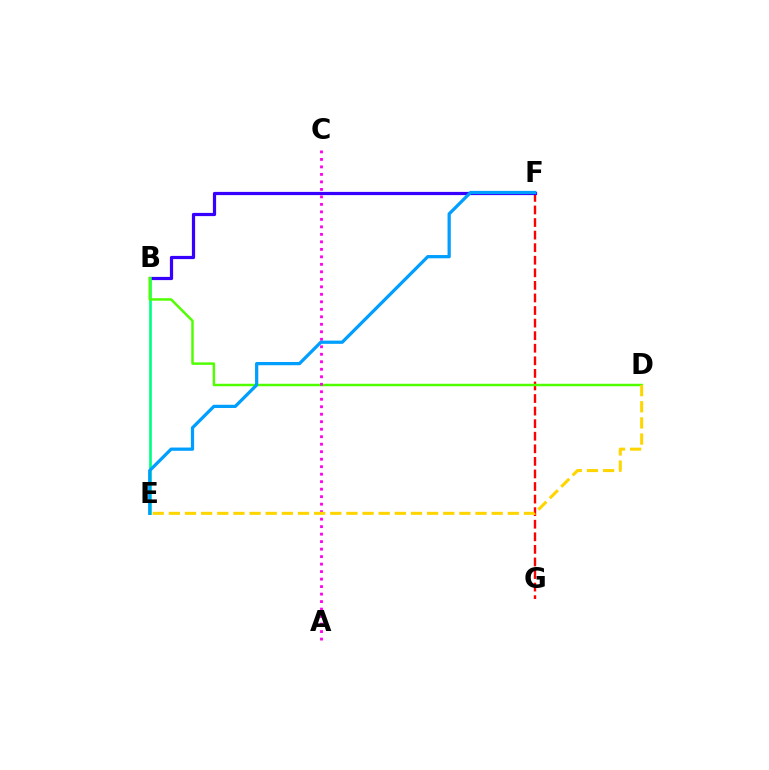{('F', 'G'): [{'color': '#ff0000', 'line_style': 'dashed', 'thickness': 1.71}], ('B', 'F'): [{'color': '#3700ff', 'line_style': 'solid', 'thickness': 2.31}], ('B', 'E'): [{'color': '#00ff86', 'line_style': 'solid', 'thickness': 1.93}], ('B', 'D'): [{'color': '#4fff00', 'line_style': 'solid', 'thickness': 1.77}], ('A', 'C'): [{'color': '#ff00ed', 'line_style': 'dotted', 'thickness': 2.04}], ('E', 'F'): [{'color': '#009eff', 'line_style': 'solid', 'thickness': 2.33}], ('D', 'E'): [{'color': '#ffd500', 'line_style': 'dashed', 'thickness': 2.19}]}